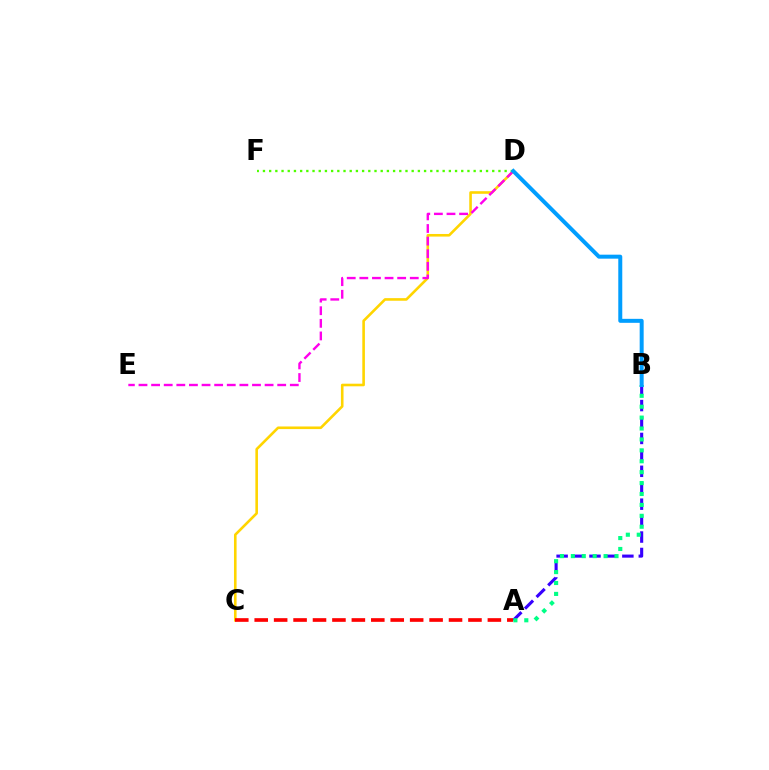{('A', 'B'): [{'color': '#3700ff', 'line_style': 'dashed', 'thickness': 2.23}, {'color': '#00ff86', 'line_style': 'dotted', 'thickness': 2.96}], ('C', 'D'): [{'color': '#ffd500', 'line_style': 'solid', 'thickness': 1.88}], ('D', 'E'): [{'color': '#ff00ed', 'line_style': 'dashed', 'thickness': 1.71}], ('D', 'F'): [{'color': '#4fff00', 'line_style': 'dotted', 'thickness': 1.68}], ('A', 'C'): [{'color': '#ff0000', 'line_style': 'dashed', 'thickness': 2.64}], ('B', 'D'): [{'color': '#009eff', 'line_style': 'solid', 'thickness': 2.87}]}